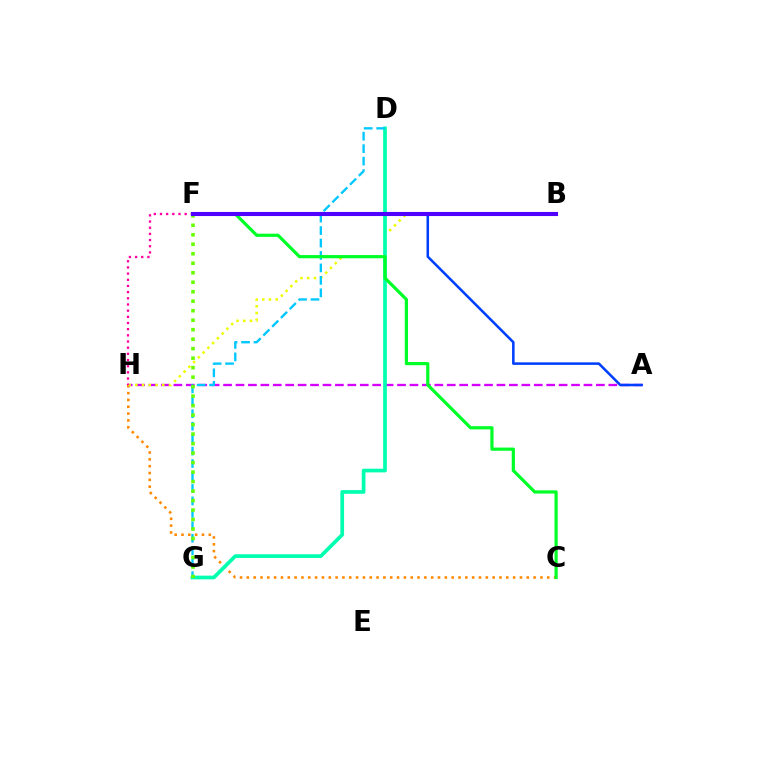{('C', 'H'): [{'color': '#ff8800', 'line_style': 'dotted', 'thickness': 1.86}], ('A', 'H'): [{'color': '#d600ff', 'line_style': 'dashed', 'thickness': 1.69}], ('B', 'H'): [{'color': '#eeff00', 'line_style': 'dotted', 'thickness': 1.83}], ('D', 'G'): [{'color': '#00ffaf', 'line_style': 'solid', 'thickness': 2.67}, {'color': '#00c7ff', 'line_style': 'dashed', 'thickness': 1.69}], ('F', 'H'): [{'color': '#ff00a0', 'line_style': 'dotted', 'thickness': 1.68}], ('B', 'F'): [{'color': '#ff0000', 'line_style': 'dashed', 'thickness': 1.91}, {'color': '#4f00ff', 'line_style': 'solid', 'thickness': 2.94}], ('C', 'F'): [{'color': '#00ff27', 'line_style': 'solid', 'thickness': 2.3}], ('A', 'F'): [{'color': '#003fff', 'line_style': 'solid', 'thickness': 1.83}], ('F', 'G'): [{'color': '#66ff00', 'line_style': 'dotted', 'thickness': 2.58}]}